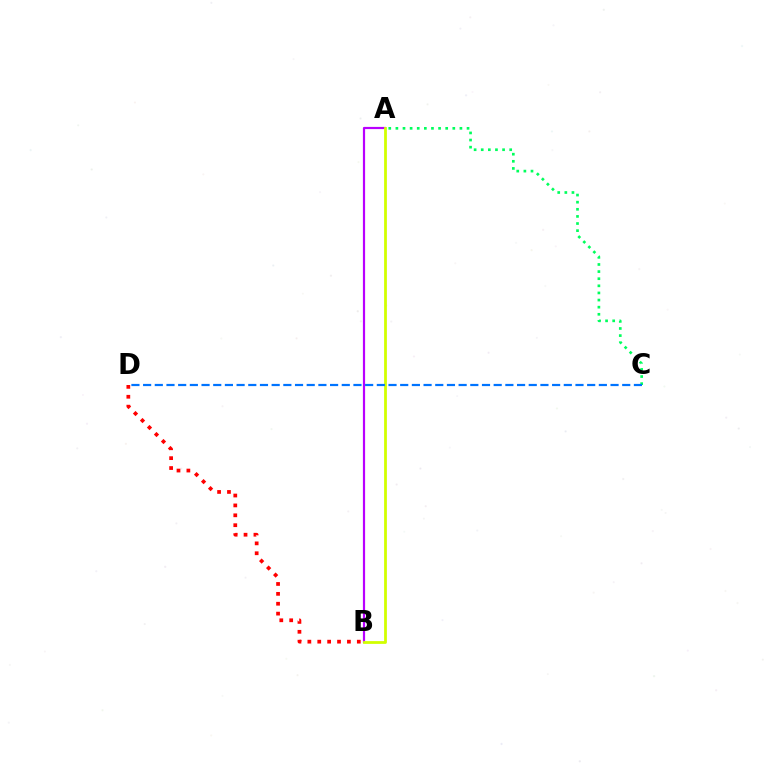{('B', 'D'): [{'color': '#ff0000', 'line_style': 'dotted', 'thickness': 2.69}], ('A', 'C'): [{'color': '#00ff5c', 'line_style': 'dotted', 'thickness': 1.93}], ('A', 'B'): [{'color': '#b900ff', 'line_style': 'solid', 'thickness': 1.58}, {'color': '#d1ff00', 'line_style': 'solid', 'thickness': 2.01}], ('C', 'D'): [{'color': '#0074ff', 'line_style': 'dashed', 'thickness': 1.59}]}